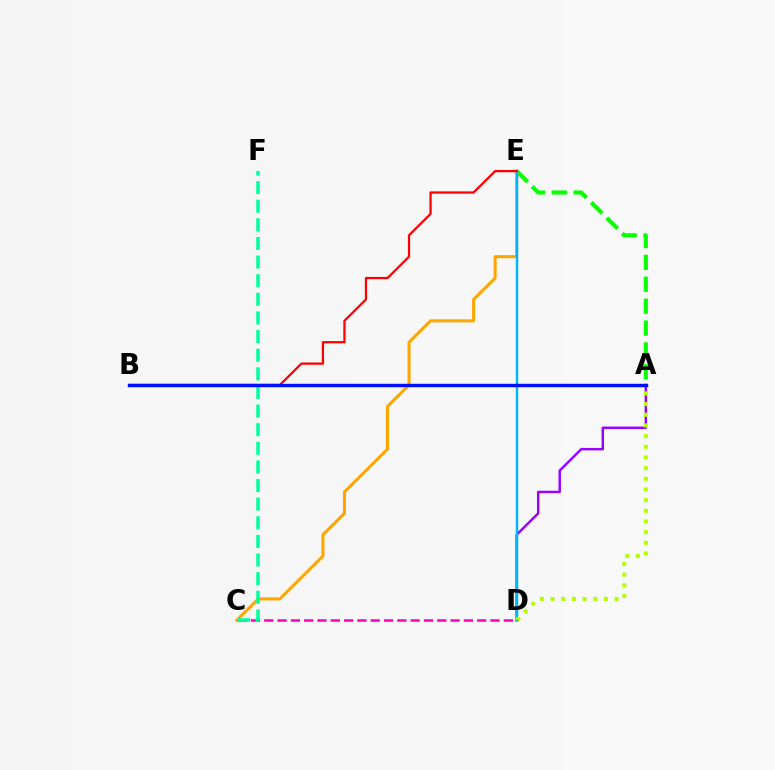{('A', 'E'): [{'color': '#08ff00', 'line_style': 'dashed', 'thickness': 2.97}], ('C', 'E'): [{'color': '#ffa500', 'line_style': 'solid', 'thickness': 2.19}], ('A', 'D'): [{'color': '#9b00ff', 'line_style': 'solid', 'thickness': 1.76}, {'color': '#b3ff00', 'line_style': 'dotted', 'thickness': 2.9}], ('D', 'E'): [{'color': '#00b5ff', 'line_style': 'solid', 'thickness': 1.77}], ('B', 'E'): [{'color': '#ff0000', 'line_style': 'solid', 'thickness': 1.62}], ('C', 'D'): [{'color': '#ff00bd', 'line_style': 'dashed', 'thickness': 1.81}], ('C', 'F'): [{'color': '#00ff9d', 'line_style': 'dashed', 'thickness': 2.53}], ('A', 'B'): [{'color': '#0010ff', 'line_style': 'solid', 'thickness': 2.45}]}